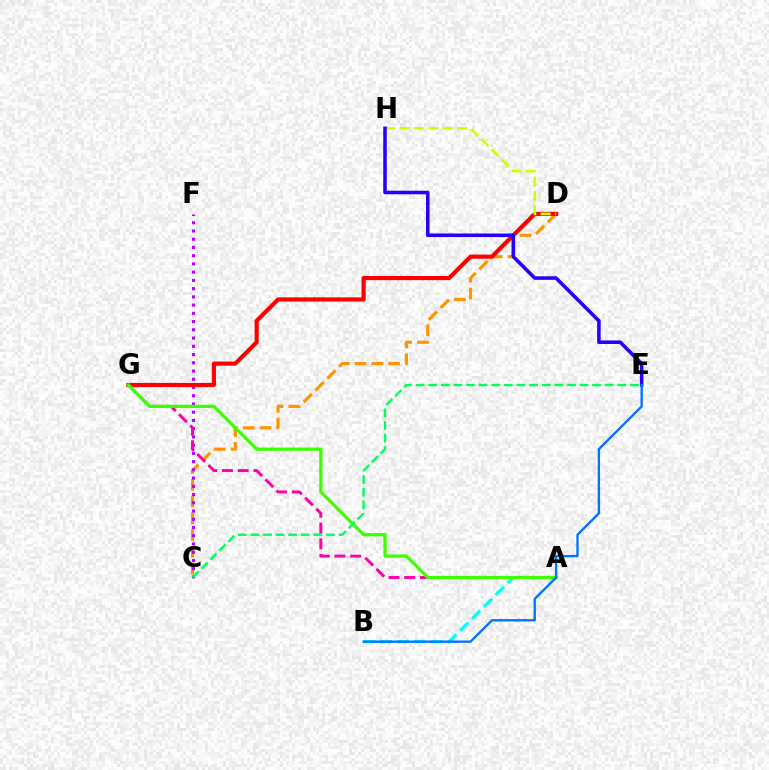{('C', 'D'): [{'color': '#ff9400', 'line_style': 'dashed', 'thickness': 2.28}], ('A', 'B'): [{'color': '#00fff6', 'line_style': 'dashed', 'thickness': 2.29}], ('C', 'F'): [{'color': '#b900ff', 'line_style': 'dotted', 'thickness': 2.24}], ('A', 'G'): [{'color': '#ff00ac', 'line_style': 'dashed', 'thickness': 2.14}, {'color': '#3dff00', 'line_style': 'solid', 'thickness': 2.35}], ('D', 'G'): [{'color': '#ff0000', 'line_style': 'solid', 'thickness': 3.0}], ('D', 'H'): [{'color': '#d1ff00', 'line_style': 'dashed', 'thickness': 1.96}], ('E', 'H'): [{'color': '#2500ff', 'line_style': 'solid', 'thickness': 2.56}], ('C', 'E'): [{'color': '#00ff5c', 'line_style': 'dashed', 'thickness': 1.71}], ('B', 'E'): [{'color': '#0074ff', 'line_style': 'solid', 'thickness': 1.7}]}